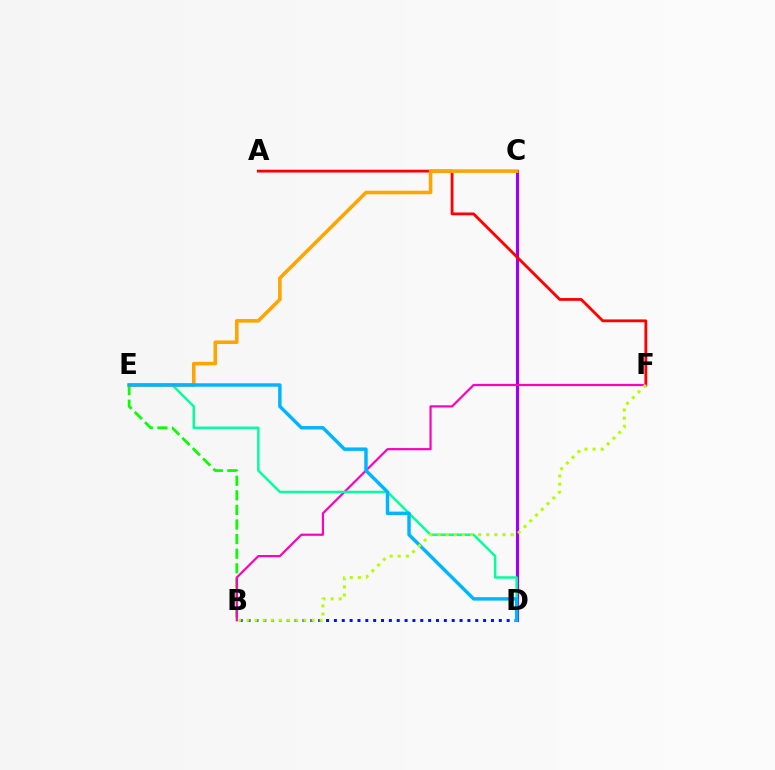{('C', 'D'): [{'color': '#9b00ff', 'line_style': 'solid', 'thickness': 2.25}], ('B', 'E'): [{'color': '#08ff00', 'line_style': 'dashed', 'thickness': 1.98}], ('A', 'F'): [{'color': '#ff0000', 'line_style': 'solid', 'thickness': 2.03}], ('B', 'F'): [{'color': '#ff00bd', 'line_style': 'solid', 'thickness': 1.58}, {'color': '#b3ff00', 'line_style': 'dotted', 'thickness': 2.2}], ('D', 'E'): [{'color': '#00ff9d', 'line_style': 'solid', 'thickness': 1.77}, {'color': '#00b5ff', 'line_style': 'solid', 'thickness': 2.48}], ('C', 'E'): [{'color': '#ffa500', 'line_style': 'solid', 'thickness': 2.57}], ('B', 'D'): [{'color': '#0010ff', 'line_style': 'dotted', 'thickness': 2.13}]}